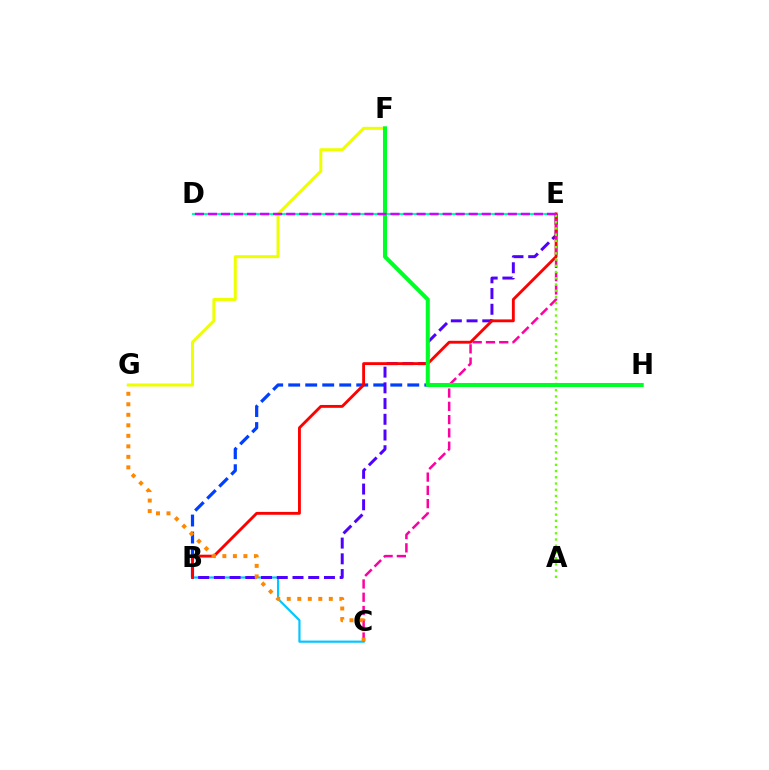{('D', 'E'): [{'color': '#00ffaf', 'line_style': 'solid', 'thickness': 1.56}, {'color': '#d600ff', 'line_style': 'dashed', 'thickness': 1.77}], ('B', 'H'): [{'color': '#003fff', 'line_style': 'dashed', 'thickness': 2.31}], ('B', 'C'): [{'color': '#00c7ff', 'line_style': 'solid', 'thickness': 1.57}], ('B', 'E'): [{'color': '#4f00ff', 'line_style': 'dashed', 'thickness': 2.14}, {'color': '#ff0000', 'line_style': 'solid', 'thickness': 2.06}], ('C', 'E'): [{'color': '#ff00a0', 'line_style': 'dashed', 'thickness': 1.8}], ('C', 'G'): [{'color': '#ff8800', 'line_style': 'dotted', 'thickness': 2.86}], ('F', 'G'): [{'color': '#eeff00', 'line_style': 'solid', 'thickness': 2.17}], ('A', 'E'): [{'color': '#66ff00', 'line_style': 'dotted', 'thickness': 1.69}], ('F', 'H'): [{'color': '#00ff27', 'line_style': 'solid', 'thickness': 2.91}]}